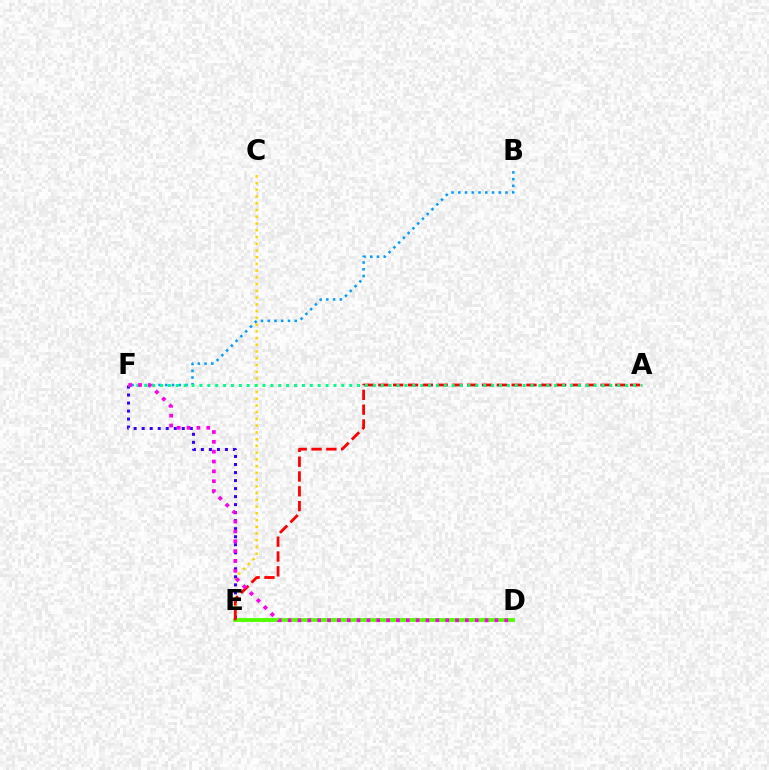{('C', 'E'): [{'color': '#ffd500', 'line_style': 'dotted', 'thickness': 1.83}], ('B', 'F'): [{'color': '#009eff', 'line_style': 'dotted', 'thickness': 1.83}], ('D', 'E'): [{'color': '#4fff00', 'line_style': 'solid', 'thickness': 2.72}], ('E', 'F'): [{'color': '#3700ff', 'line_style': 'dotted', 'thickness': 2.18}], ('A', 'E'): [{'color': '#ff0000', 'line_style': 'dashed', 'thickness': 2.01}], ('A', 'F'): [{'color': '#00ff86', 'line_style': 'dotted', 'thickness': 2.14}], ('D', 'F'): [{'color': '#ff00ed', 'line_style': 'dotted', 'thickness': 2.68}]}